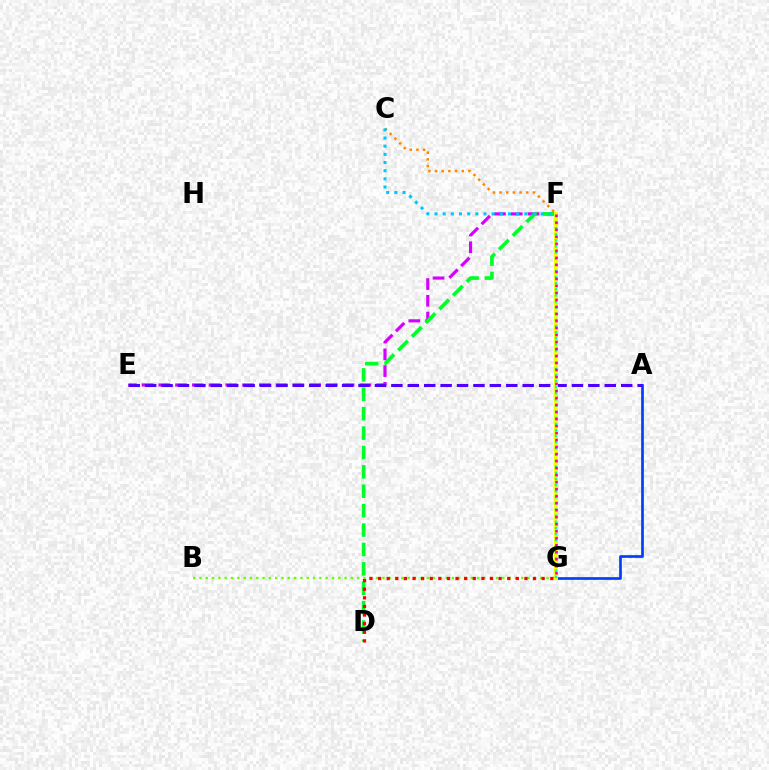{('E', 'F'): [{'color': '#d600ff', 'line_style': 'dashed', 'thickness': 2.28}], ('C', 'F'): [{'color': '#ff8800', 'line_style': 'dotted', 'thickness': 1.81}, {'color': '#00c7ff', 'line_style': 'dotted', 'thickness': 2.22}], ('B', 'G'): [{'color': '#66ff00', 'line_style': 'dotted', 'thickness': 1.71}], ('A', 'G'): [{'color': '#003fff', 'line_style': 'solid', 'thickness': 1.94}], ('D', 'F'): [{'color': '#00ff27', 'line_style': 'dashed', 'thickness': 2.63}], ('A', 'E'): [{'color': '#4f00ff', 'line_style': 'dashed', 'thickness': 2.23}], ('F', 'G'): [{'color': '#eeff00', 'line_style': 'solid', 'thickness': 2.81}, {'color': '#00ffaf', 'line_style': 'dotted', 'thickness': 1.66}, {'color': '#ff00a0', 'line_style': 'dotted', 'thickness': 1.9}], ('D', 'G'): [{'color': '#ff0000', 'line_style': 'dotted', 'thickness': 2.34}]}